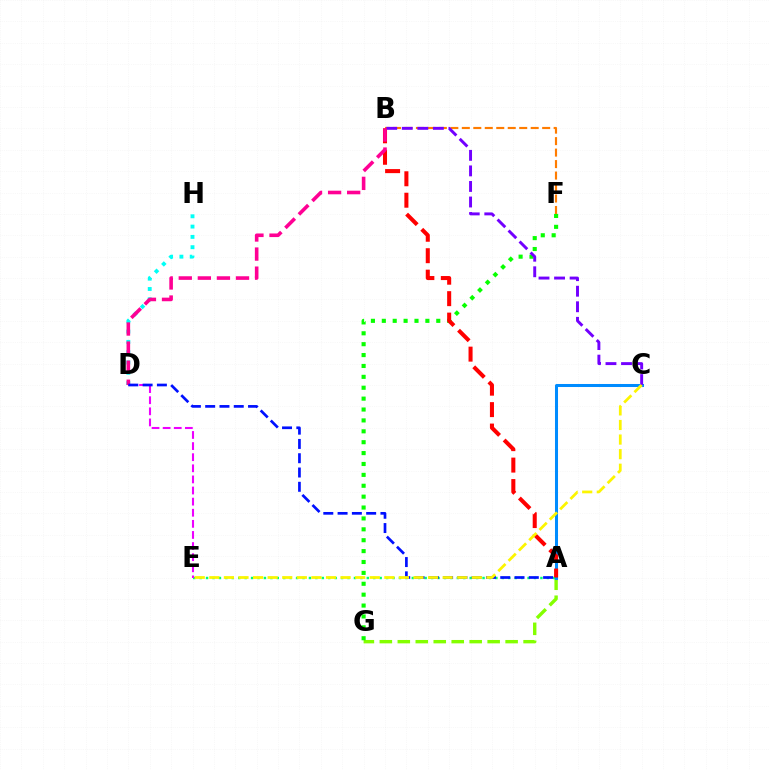{('A', 'G'): [{'color': '#84ff00', 'line_style': 'dashed', 'thickness': 2.44}], ('D', 'H'): [{'color': '#00fff6', 'line_style': 'dotted', 'thickness': 2.8}], ('F', 'G'): [{'color': '#08ff00', 'line_style': 'dotted', 'thickness': 2.96}], ('A', 'E'): [{'color': '#00ff74', 'line_style': 'dotted', 'thickness': 1.75}], ('B', 'F'): [{'color': '#ff7c00', 'line_style': 'dashed', 'thickness': 1.56}], ('A', 'C'): [{'color': '#008cff', 'line_style': 'solid', 'thickness': 2.18}], ('A', 'B'): [{'color': '#ff0000', 'line_style': 'dashed', 'thickness': 2.91}], ('D', 'E'): [{'color': '#ee00ff', 'line_style': 'dashed', 'thickness': 1.51}], ('B', 'C'): [{'color': '#7200ff', 'line_style': 'dashed', 'thickness': 2.11}], ('B', 'D'): [{'color': '#ff0094', 'line_style': 'dashed', 'thickness': 2.59}], ('A', 'D'): [{'color': '#0010ff', 'line_style': 'dashed', 'thickness': 1.94}], ('C', 'E'): [{'color': '#fcf500', 'line_style': 'dashed', 'thickness': 1.98}]}